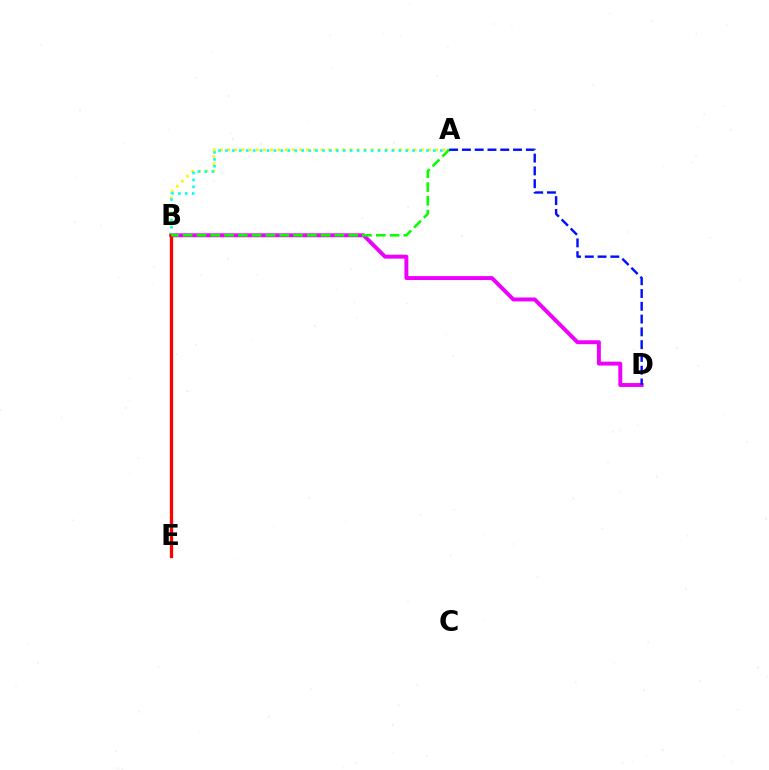{('B', 'D'): [{'color': '#ee00ff', 'line_style': 'solid', 'thickness': 2.83}], ('A', 'B'): [{'color': '#fcf500', 'line_style': 'dotted', 'thickness': 1.95}, {'color': '#00fff6', 'line_style': 'dotted', 'thickness': 1.88}, {'color': '#08ff00', 'line_style': 'dashed', 'thickness': 1.87}], ('B', 'E'): [{'color': '#ff0000', 'line_style': 'solid', 'thickness': 2.36}], ('A', 'D'): [{'color': '#0010ff', 'line_style': 'dashed', 'thickness': 1.74}]}